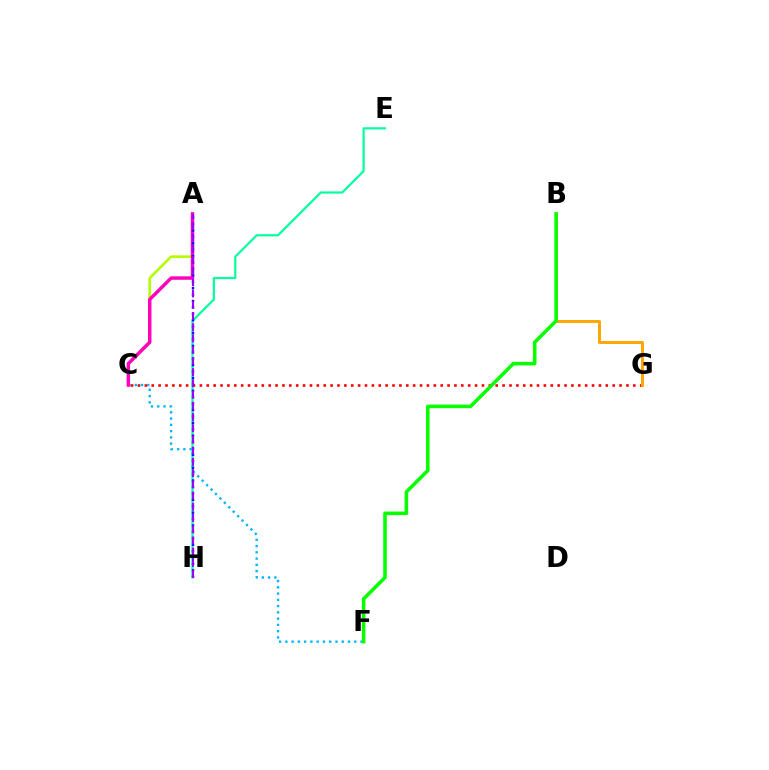{('C', 'F'): [{'color': '#00b5ff', 'line_style': 'dotted', 'thickness': 1.7}], ('A', 'C'): [{'color': '#b3ff00', 'line_style': 'solid', 'thickness': 1.9}, {'color': '#ff00bd', 'line_style': 'solid', 'thickness': 2.48}], ('C', 'G'): [{'color': '#ff0000', 'line_style': 'dotted', 'thickness': 1.87}], ('E', 'H'): [{'color': '#00ff9d', 'line_style': 'solid', 'thickness': 1.57}], ('A', 'H'): [{'color': '#0010ff', 'line_style': 'dotted', 'thickness': 1.74}, {'color': '#9b00ff', 'line_style': 'dashed', 'thickness': 1.52}], ('B', 'G'): [{'color': '#ffa500', 'line_style': 'solid', 'thickness': 2.11}], ('B', 'F'): [{'color': '#08ff00', 'line_style': 'solid', 'thickness': 2.56}]}